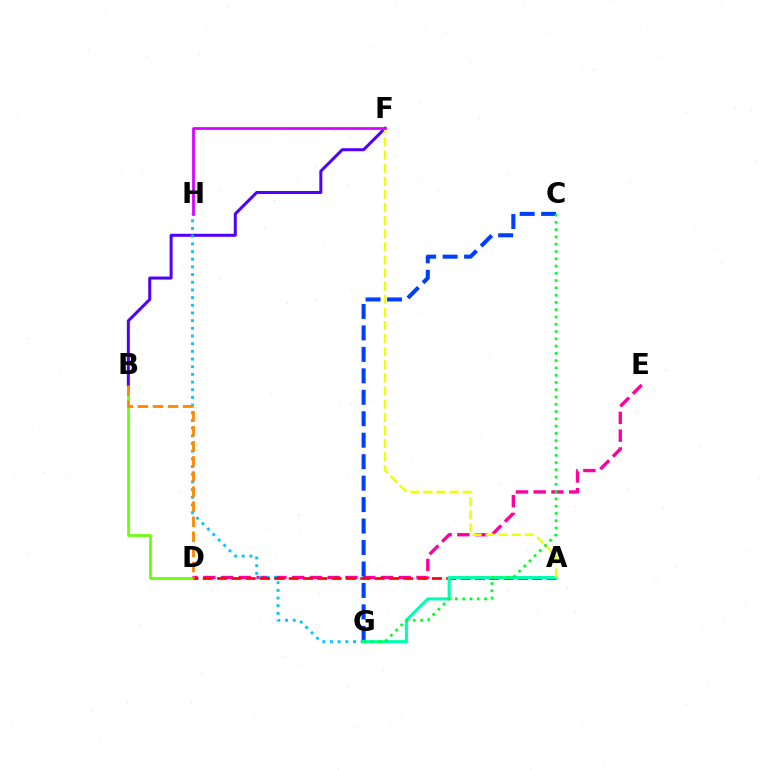{('D', 'E'): [{'color': '#ff00a0', 'line_style': 'dashed', 'thickness': 2.41}], ('C', 'G'): [{'color': '#003fff', 'line_style': 'dashed', 'thickness': 2.92}, {'color': '#00ff27', 'line_style': 'dotted', 'thickness': 1.98}], ('B', 'D'): [{'color': '#66ff00', 'line_style': 'solid', 'thickness': 1.92}, {'color': '#ff8800', 'line_style': 'dashed', 'thickness': 2.05}], ('B', 'F'): [{'color': '#4f00ff', 'line_style': 'solid', 'thickness': 2.16}], ('G', 'H'): [{'color': '#00c7ff', 'line_style': 'dotted', 'thickness': 2.09}], ('A', 'D'): [{'color': '#ff0000', 'line_style': 'dashed', 'thickness': 1.95}], ('A', 'G'): [{'color': '#00ffaf', 'line_style': 'solid', 'thickness': 2.23}], ('A', 'F'): [{'color': '#eeff00', 'line_style': 'dashed', 'thickness': 1.78}], ('F', 'H'): [{'color': '#d600ff', 'line_style': 'solid', 'thickness': 1.96}]}